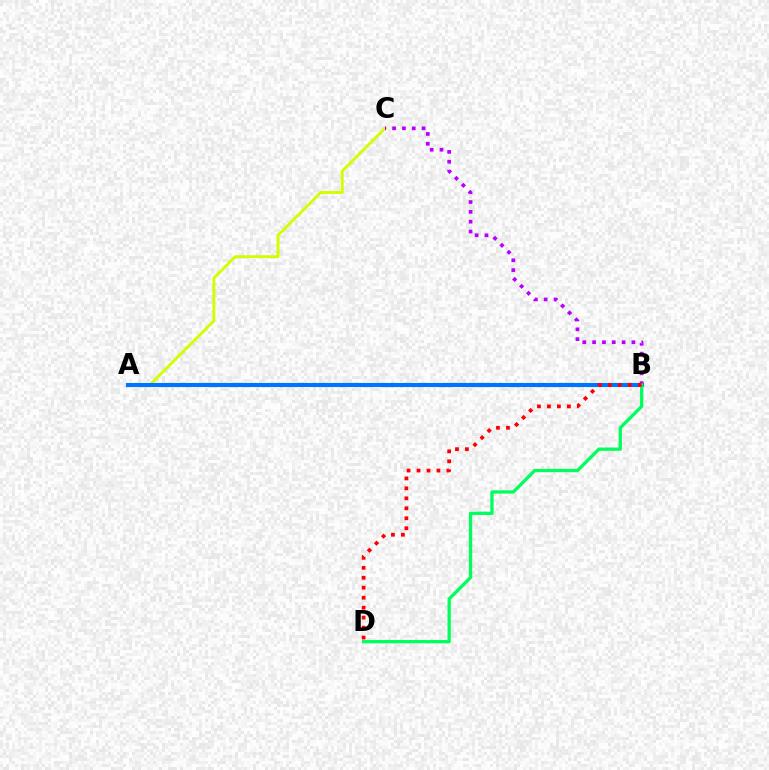{('A', 'C'): [{'color': '#d1ff00', 'line_style': 'solid', 'thickness': 2.09}], ('A', 'B'): [{'color': '#0074ff', 'line_style': 'solid', 'thickness': 2.95}], ('B', 'C'): [{'color': '#b900ff', 'line_style': 'dotted', 'thickness': 2.67}], ('B', 'D'): [{'color': '#00ff5c', 'line_style': 'solid', 'thickness': 2.36}, {'color': '#ff0000', 'line_style': 'dotted', 'thickness': 2.71}]}